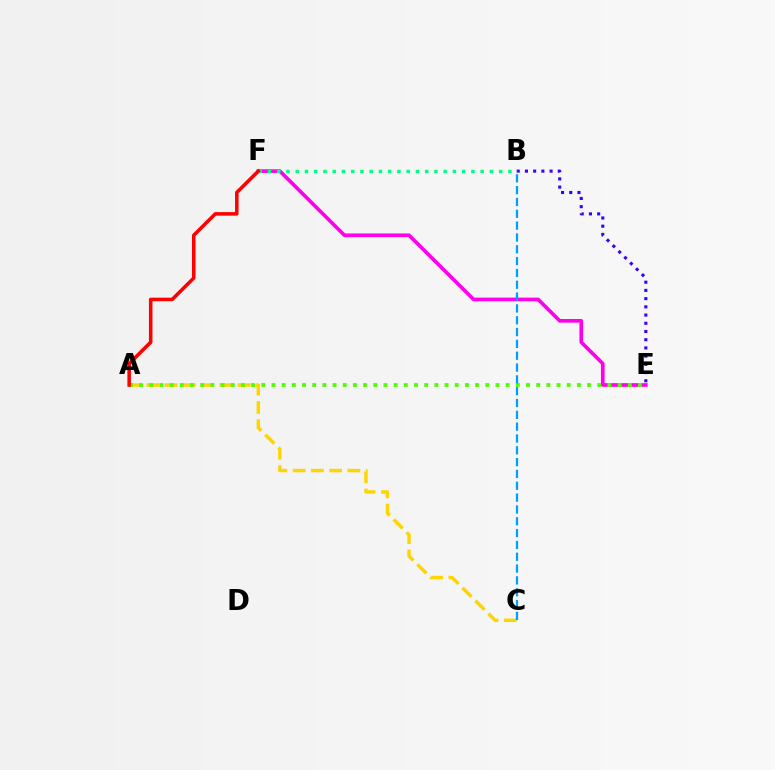{('E', 'F'): [{'color': '#ff00ed', 'line_style': 'solid', 'thickness': 2.64}], ('A', 'C'): [{'color': '#ffd500', 'line_style': 'dashed', 'thickness': 2.48}], ('A', 'E'): [{'color': '#4fff00', 'line_style': 'dotted', 'thickness': 2.77}], ('B', 'E'): [{'color': '#3700ff', 'line_style': 'dotted', 'thickness': 2.23}], ('B', 'F'): [{'color': '#00ff86', 'line_style': 'dotted', 'thickness': 2.51}], ('A', 'F'): [{'color': '#ff0000', 'line_style': 'solid', 'thickness': 2.55}], ('B', 'C'): [{'color': '#009eff', 'line_style': 'dashed', 'thickness': 1.61}]}